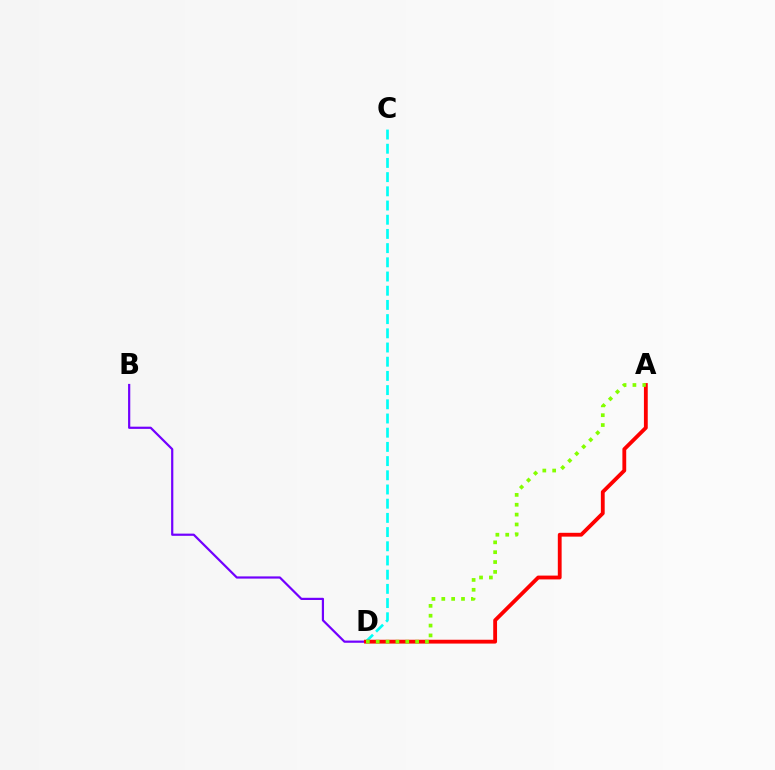{('B', 'D'): [{'color': '#7200ff', 'line_style': 'solid', 'thickness': 1.59}], ('C', 'D'): [{'color': '#00fff6', 'line_style': 'dashed', 'thickness': 1.93}], ('A', 'D'): [{'color': '#ff0000', 'line_style': 'solid', 'thickness': 2.75}, {'color': '#84ff00', 'line_style': 'dotted', 'thickness': 2.68}]}